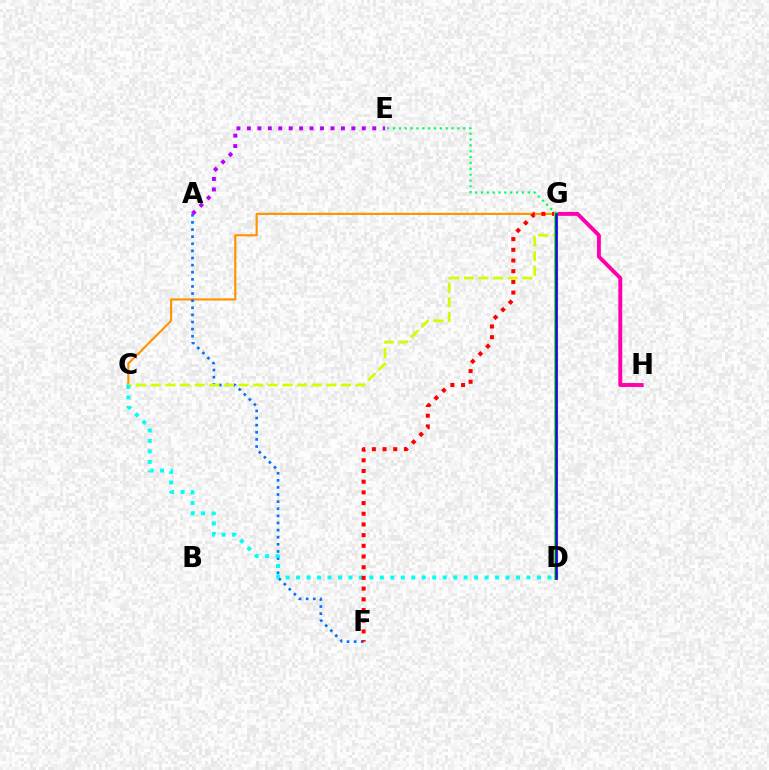{('C', 'G'): [{'color': '#ff9400', 'line_style': 'solid', 'thickness': 1.55}, {'color': '#d1ff00', 'line_style': 'dashed', 'thickness': 1.99}], ('A', 'F'): [{'color': '#0074ff', 'line_style': 'dotted', 'thickness': 1.93}], ('G', 'H'): [{'color': '#ff00ac', 'line_style': 'solid', 'thickness': 2.82}], ('E', 'G'): [{'color': '#00ff5c', 'line_style': 'dotted', 'thickness': 1.59}], ('C', 'D'): [{'color': '#00fff6', 'line_style': 'dotted', 'thickness': 2.85}], ('F', 'G'): [{'color': '#ff0000', 'line_style': 'dotted', 'thickness': 2.91}], ('A', 'E'): [{'color': '#b900ff', 'line_style': 'dotted', 'thickness': 2.84}], ('D', 'G'): [{'color': '#3dff00', 'line_style': 'solid', 'thickness': 2.91}, {'color': '#2500ff', 'line_style': 'solid', 'thickness': 1.89}]}